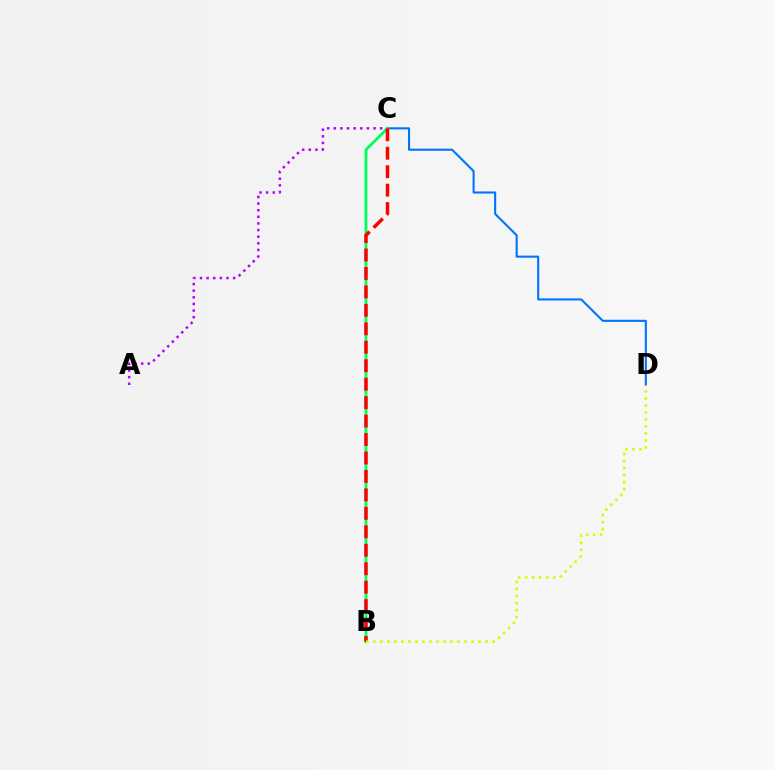{('C', 'D'): [{'color': '#0074ff', 'line_style': 'solid', 'thickness': 1.51}], ('A', 'C'): [{'color': '#b900ff', 'line_style': 'dotted', 'thickness': 1.8}], ('B', 'C'): [{'color': '#00ff5c', 'line_style': 'solid', 'thickness': 2.05}, {'color': '#ff0000', 'line_style': 'dashed', 'thickness': 2.51}], ('B', 'D'): [{'color': '#d1ff00', 'line_style': 'dotted', 'thickness': 1.91}]}